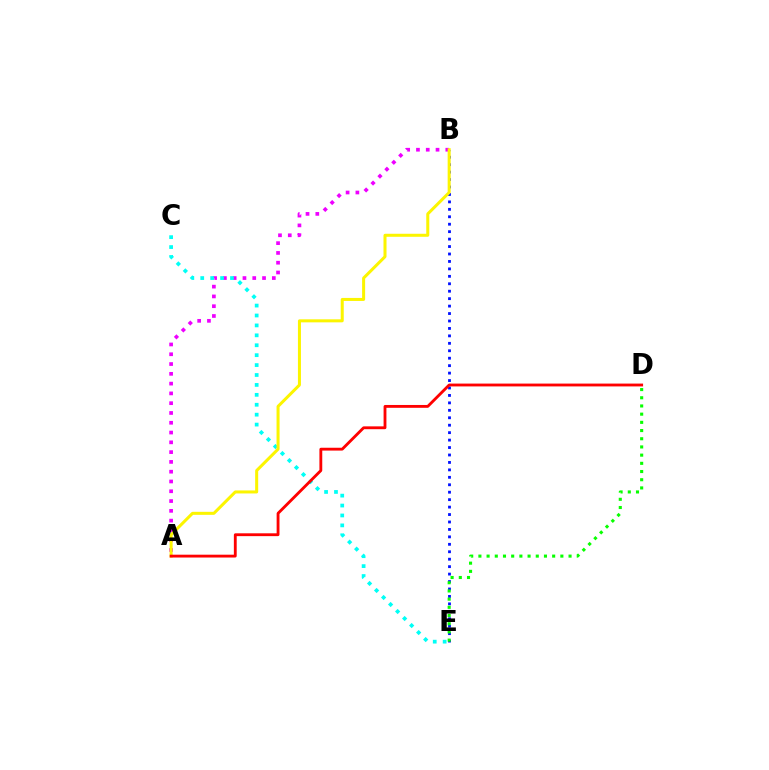{('B', 'E'): [{'color': '#0010ff', 'line_style': 'dotted', 'thickness': 2.02}], ('A', 'B'): [{'color': '#ee00ff', 'line_style': 'dotted', 'thickness': 2.66}, {'color': '#fcf500', 'line_style': 'solid', 'thickness': 2.18}], ('C', 'E'): [{'color': '#00fff6', 'line_style': 'dotted', 'thickness': 2.69}], ('A', 'D'): [{'color': '#ff0000', 'line_style': 'solid', 'thickness': 2.04}], ('D', 'E'): [{'color': '#08ff00', 'line_style': 'dotted', 'thickness': 2.23}]}